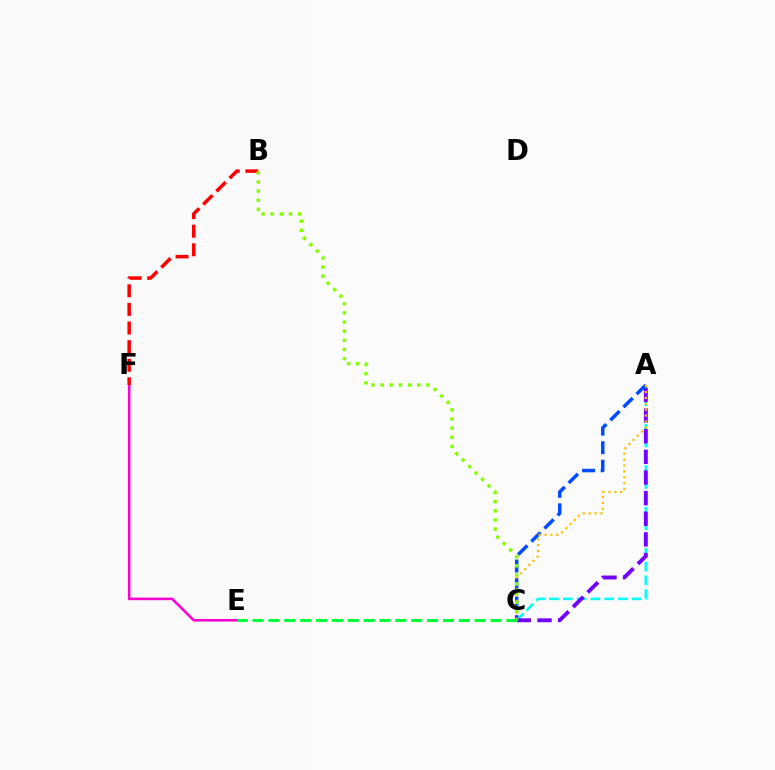{('E', 'F'): [{'color': '#ff00cf', 'line_style': 'solid', 'thickness': 1.86}], ('A', 'C'): [{'color': '#00fff6', 'line_style': 'dashed', 'thickness': 1.87}, {'color': '#7200ff', 'line_style': 'dashed', 'thickness': 2.8}, {'color': '#004bff', 'line_style': 'dashed', 'thickness': 2.52}, {'color': '#ffbd00', 'line_style': 'dotted', 'thickness': 1.6}], ('B', 'F'): [{'color': '#ff0000', 'line_style': 'dashed', 'thickness': 2.53}], ('B', 'C'): [{'color': '#84ff00', 'line_style': 'dotted', 'thickness': 2.48}], ('C', 'E'): [{'color': '#00ff39', 'line_style': 'dashed', 'thickness': 2.16}]}